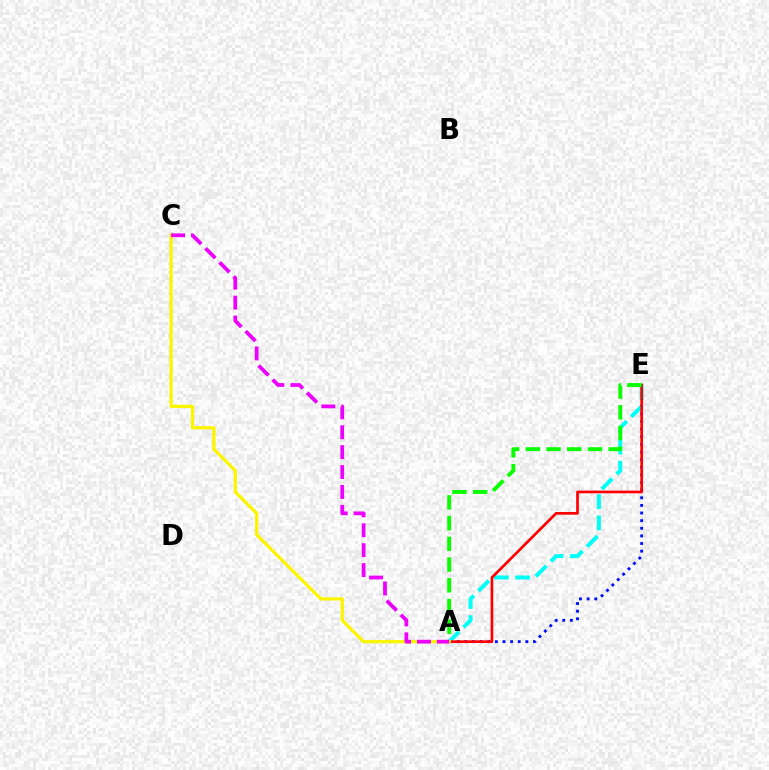{('A', 'E'): [{'color': '#0010ff', 'line_style': 'dotted', 'thickness': 2.07}, {'color': '#00fff6', 'line_style': 'dashed', 'thickness': 2.88}, {'color': '#ff0000', 'line_style': 'solid', 'thickness': 1.93}, {'color': '#08ff00', 'line_style': 'dashed', 'thickness': 2.82}], ('A', 'C'): [{'color': '#fcf500', 'line_style': 'solid', 'thickness': 2.33}, {'color': '#ee00ff', 'line_style': 'dashed', 'thickness': 2.7}]}